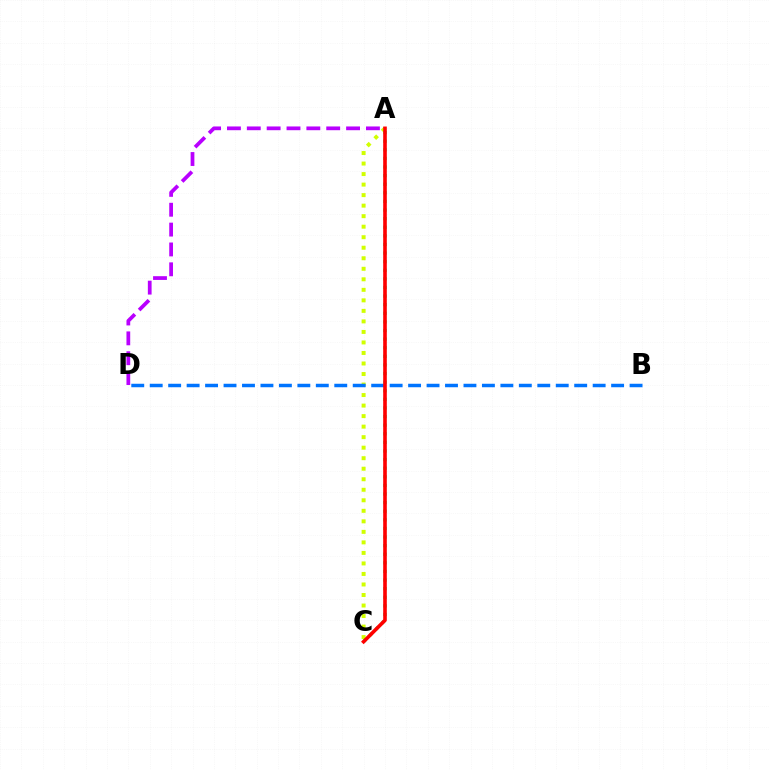{('A', 'C'): [{'color': '#d1ff00', 'line_style': 'dotted', 'thickness': 2.86}, {'color': '#00ff5c', 'line_style': 'dotted', 'thickness': 2.34}, {'color': '#ff0000', 'line_style': 'solid', 'thickness': 2.6}], ('A', 'D'): [{'color': '#b900ff', 'line_style': 'dashed', 'thickness': 2.7}], ('B', 'D'): [{'color': '#0074ff', 'line_style': 'dashed', 'thickness': 2.51}]}